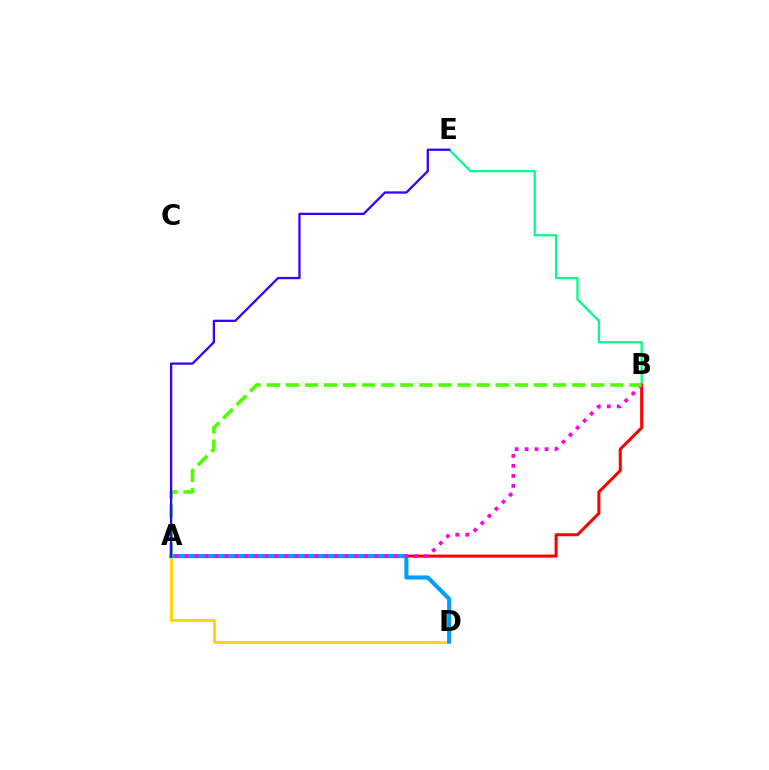{('B', 'E'): [{'color': '#00ff86', 'line_style': 'solid', 'thickness': 1.64}], ('A', 'D'): [{'color': '#ffd500', 'line_style': 'solid', 'thickness': 2.03}, {'color': '#009eff', 'line_style': 'solid', 'thickness': 2.94}], ('A', 'B'): [{'color': '#ff0000', 'line_style': 'solid', 'thickness': 2.18}, {'color': '#ff00ed', 'line_style': 'dotted', 'thickness': 2.71}, {'color': '#4fff00', 'line_style': 'dashed', 'thickness': 2.59}], ('A', 'E'): [{'color': '#3700ff', 'line_style': 'solid', 'thickness': 1.65}]}